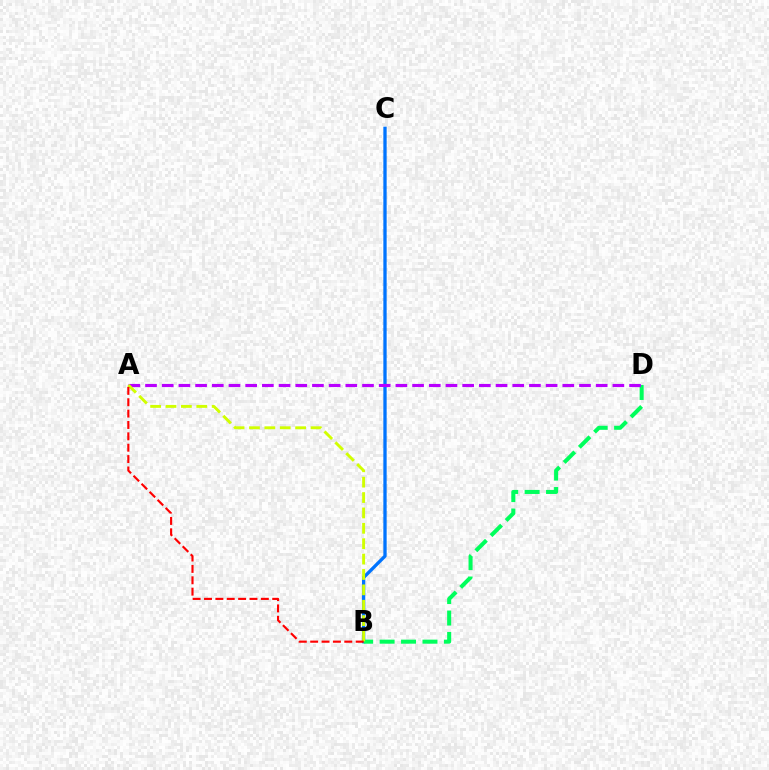{('B', 'C'): [{'color': '#0074ff', 'line_style': 'solid', 'thickness': 2.38}], ('B', 'D'): [{'color': '#00ff5c', 'line_style': 'dashed', 'thickness': 2.91}], ('A', 'D'): [{'color': '#b900ff', 'line_style': 'dashed', 'thickness': 2.27}], ('A', 'B'): [{'color': '#d1ff00', 'line_style': 'dashed', 'thickness': 2.09}, {'color': '#ff0000', 'line_style': 'dashed', 'thickness': 1.54}]}